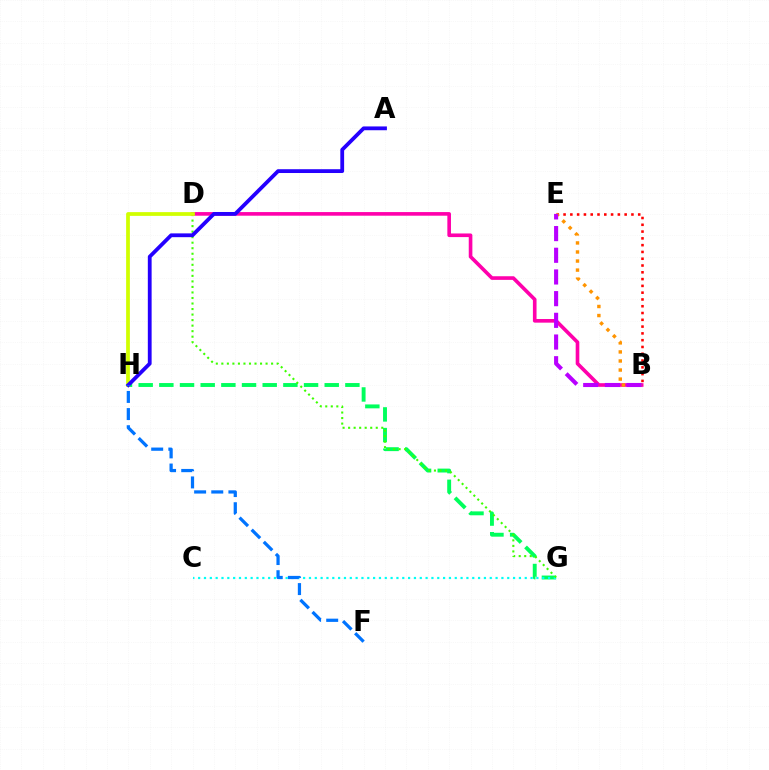{('G', 'H'): [{'color': '#00ff5c', 'line_style': 'dashed', 'thickness': 2.81}], ('C', 'G'): [{'color': '#00fff6', 'line_style': 'dotted', 'thickness': 1.58}], ('B', 'E'): [{'color': '#ff0000', 'line_style': 'dotted', 'thickness': 1.84}, {'color': '#ff9400', 'line_style': 'dotted', 'thickness': 2.46}, {'color': '#b900ff', 'line_style': 'dashed', 'thickness': 2.95}], ('D', 'G'): [{'color': '#3dff00', 'line_style': 'dotted', 'thickness': 1.5}], ('B', 'D'): [{'color': '#ff00ac', 'line_style': 'solid', 'thickness': 2.61}], ('D', 'H'): [{'color': '#d1ff00', 'line_style': 'solid', 'thickness': 2.7}], ('A', 'H'): [{'color': '#2500ff', 'line_style': 'solid', 'thickness': 2.74}], ('F', 'H'): [{'color': '#0074ff', 'line_style': 'dashed', 'thickness': 2.33}]}